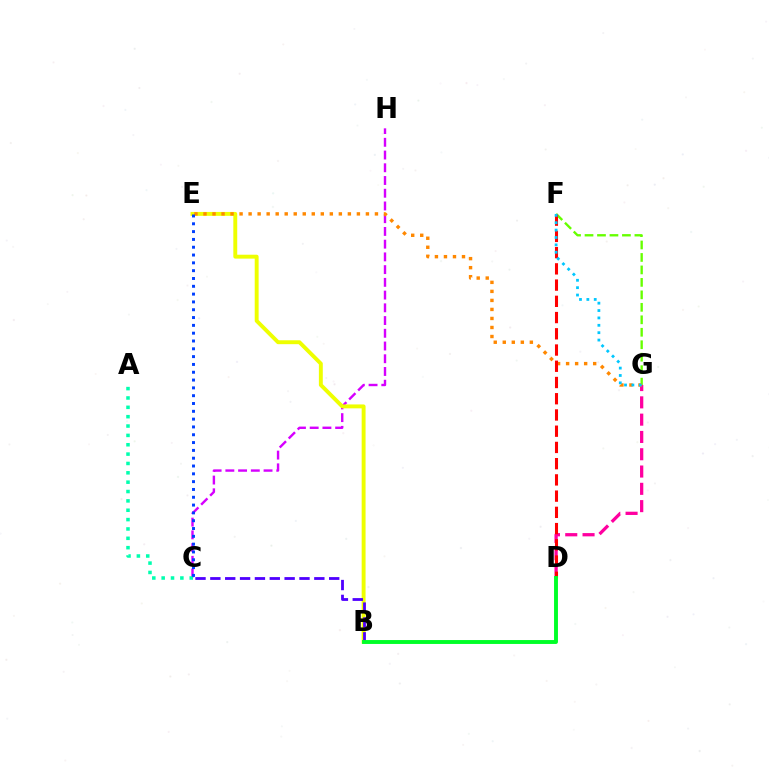{('C', 'H'): [{'color': '#d600ff', 'line_style': 'dashed', 'thickness': 1.73}], ('F', 'G'): [{'color': '#66ff00', 'line_style': 'dashed', 'thickness': 1.69}, {'color': '#00c7ff', 'line_style': 'dotted', 'thickness': 2.0}], ('D', 'G'): [{'color': '#ff00a0', 'line_style': 'dashed', 'thickness': 2.35}], ('B', 'E'): [{'color': '#eeff00', 'line_style': 'solid', 'thickness': 2.81}], ('E', 'G'): [{'color': '#ff8800', 'line_style': 'dotted', 'thickness': 2.45}], ('B', 'C'): [{'color': '#4f00ff', 'line_style': 'dashed', 'thickness': 2.02}], ('D', 'F'): [{'color': '#ff0000', 'line_style': 'dashed', 'thickness': 2.21}], ('B', 'D'): [{'color': '#00ff27', 'line_style': 'solid', 'thickness': 2.81}], ('A', 'C'): [{'color': '#00ffaf', 'line_style': 'dotted', 'thickness': 2.54}], ('C', 'E'): [{'color': '#003fff', 'line_style': 'dotted', 'thickness': 2.12}]}